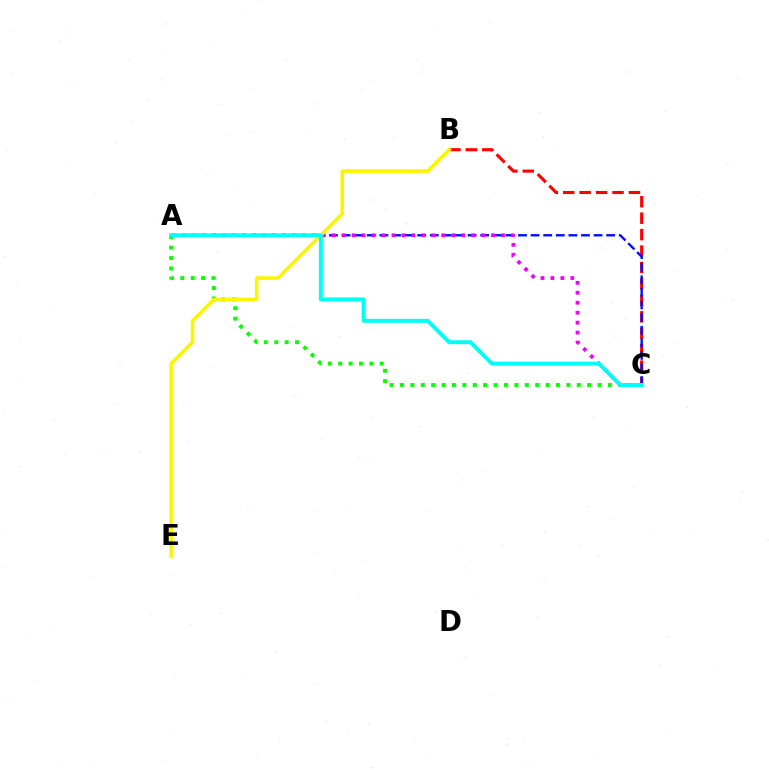{('B', 'C'): [{'color': '#ff0000', 'line_style': 'dashed', 'thickness': 2.23}], ('A', 'C'): [{'color': '#08ff00', 'line_style': 'dotted', 'thickness': 2.83}, {'color': '#0010ff', 'line_style': 'dashed', 'thickness': 1.71}, {'color': '#ee00ff', 'line_style': 'dotted', 'thickness': 2.71}, {'color': '#00fff6', 'line_style': 'solid', 'thickness': 2.85}], ('B', 'E'): [{'color': '#fcf500', 'line_style': 'solid', 'thickness': 2.57}]}